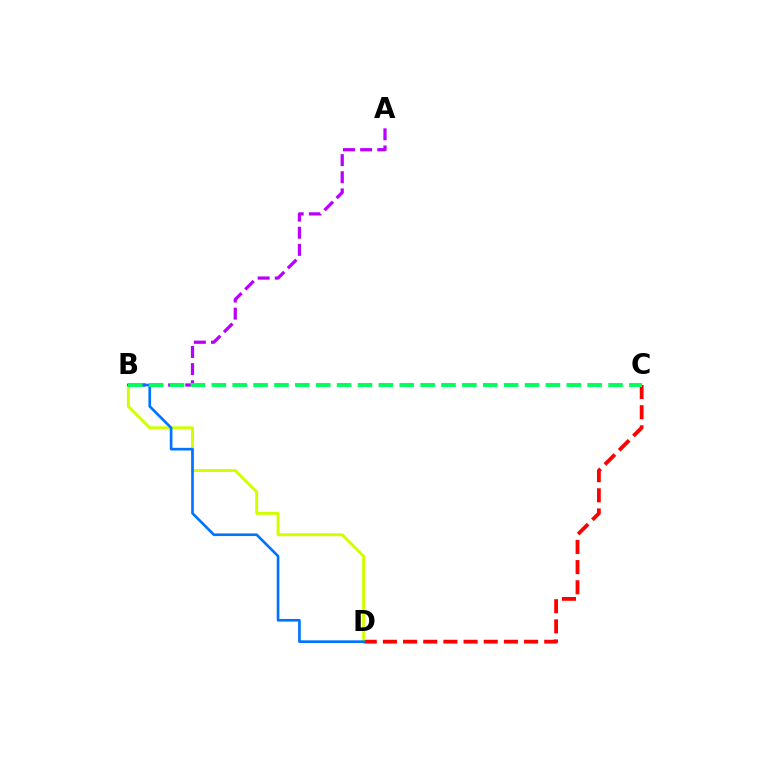{('A', 'B'): [{'color': '#b900ff', 'line_style': 'dashed', 'thickness': 2.33}], ('C', 'D'): [{'color': '#ff0000', 'line_style': 'dashed', 'thickness': 2.74}], ('B', 'D'): [{'color': '#d1ff00', 'line_style': 'solid', 'thickness': 2.12}, {'color': '#0074ff', 'line_style': 'solid', 'thickness': 1.91}], ('B', 'C'): [{'color': '#00ff5c', 'line_style': 'dashed', 'thickness': 2.84}]}